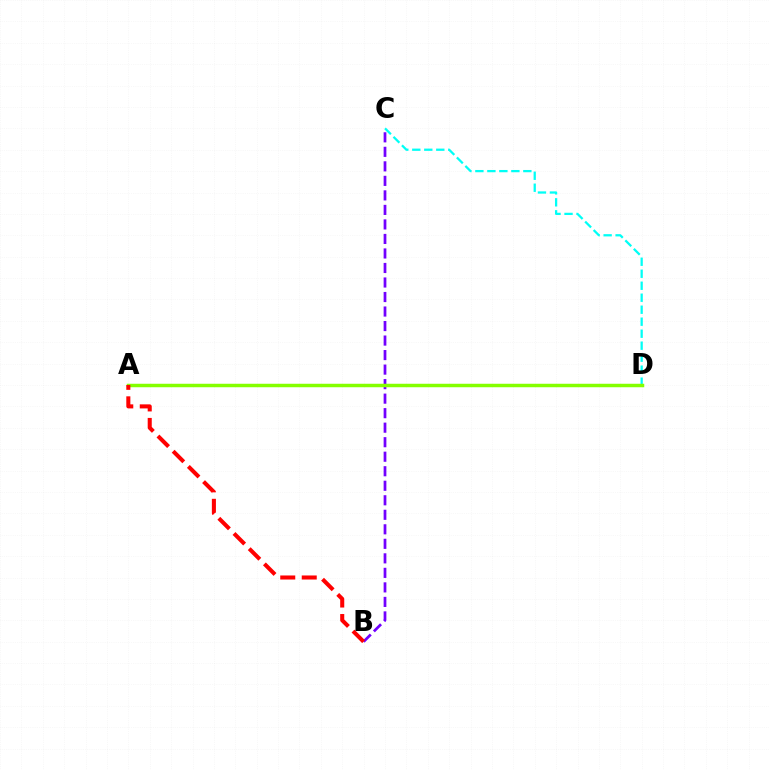{('B', 'C'): [{'color': '#7200ff', 'line_style': 'dashed', 'thickness': 1.97}], ('C', 'D'): [{'color': '#00fff6', 'line_style': 'dashed', 'thickness': 1.63}], ('A', 'D'): [{'color': '#84ff00', 'line_style': 'solid', 'thickness': 2.5}], ('A', 'B'): [{'color': '#ff0000', 'line_style': 'dashed', 'thickness': 2.92}]}